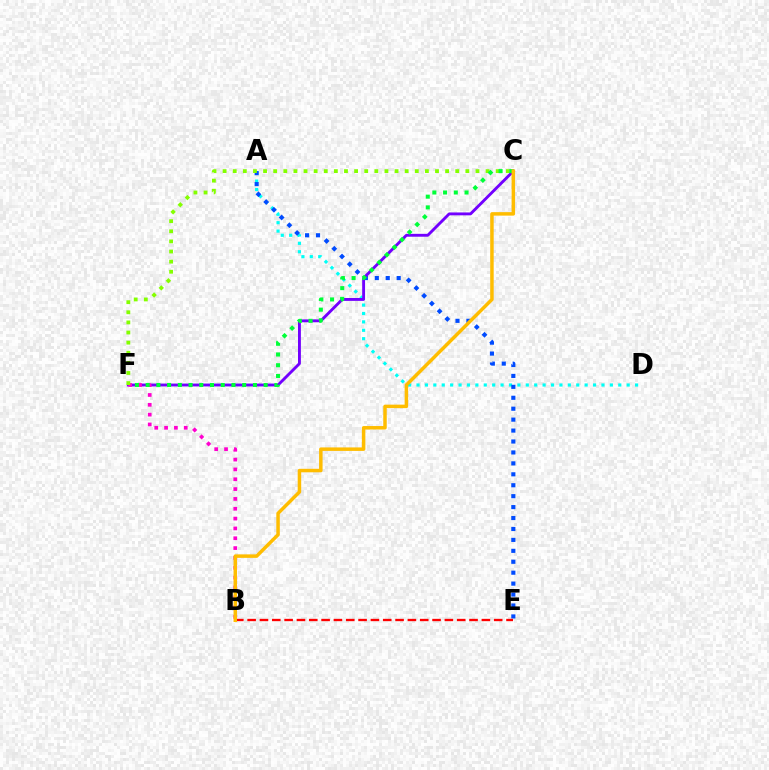{('A', 'D'): [{'color': '#00fff6', 'line_style': 'dotted', 'thickness': 2.28}], ('A', 'E'): [{'color': '#004bff', 'line_style': 'dotted', 'thickness': 2.97}], ('C', 'F'): [{'color': '#7200ff', 'line_style': 'solid', 'thickness': 2.07}, {'color': '#84ff00', 'line_style': 'dotted', 'thickness': 2.75}, {'color': '#00ff39', 'line_style': 'dotted', 'thickness': 2.91}], ('B', 'F'): [{'color': '#ff00cf', 'line_style': 'dotted', 'thickness': 2.67}], ('B', 'E'): [{'color': '#ff0000', 'line_style': 'dashed', 'thickness': 1.67}], ('B', 'C'): [{'color': '#ffbd00', 'line_style': 'solid', 'thickness': 2.51}]}